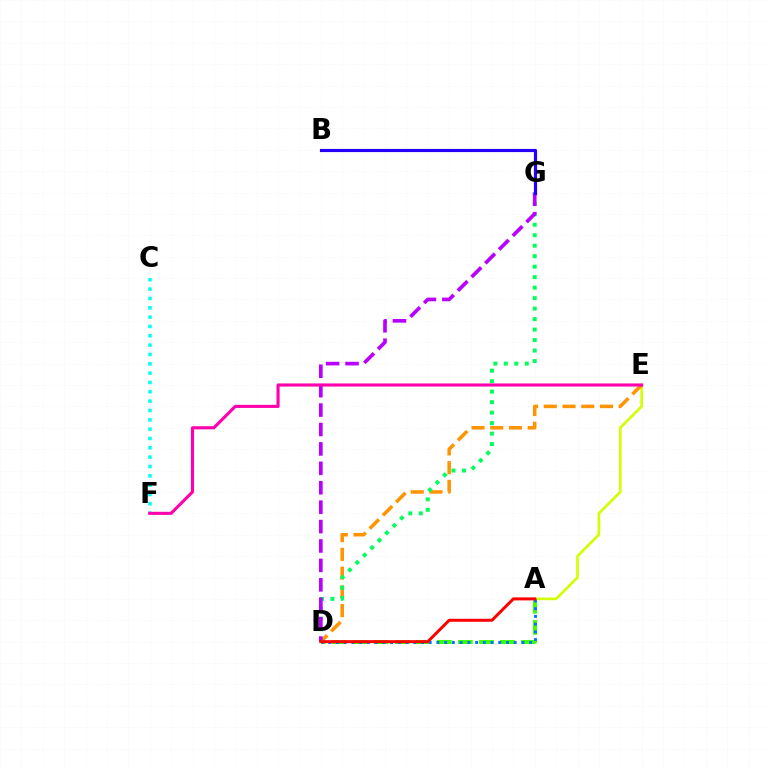{('A', 'E'): [{'color': '#d1ff00', 'line_style': 'solid', 'thickness': 1.91}], ('D', 'E'): [{'color': '#ff9400', 'line_style': 'dashed', 'thickness': 2.55}], ('D', 'G'): [{'color': '#00ff5c', 'line_style': 'dotted', 'thickness': 2.85}, {'color': '#b900ff', 'line_style': 'dashed', 'thickness': 2.64}], ('C', 'F'): [{'color': '#00fff6', 'line_style': 'dotted', 'thickness': 2.54}], ('E', 'F'): [{'color': '#ff00ac', 'line_style': 'solid', 'thickness': 2.23}], ('A', 'D'): [{'color': '#3dff00', 'line_style': 'dashed', 'thickness': 2.86}, {'color': '#0074ff', 'line_style': 'dotted', 'thickness': 2.1}, {'color': '#ff0000', 'line_style': 'solid', 'thickness': 2.15}], ('B', 'G'): [{'color': '#2500ff', 'line_style': 'solid', 'thickness': 2.28}]}